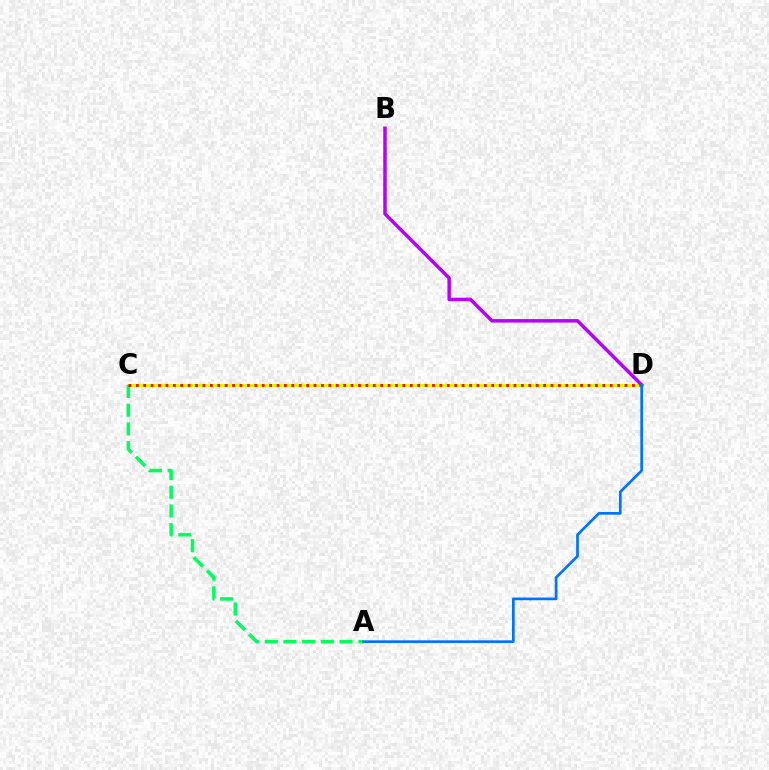{('C', 'D'): [{'color': '#d1ff00', 'line_style': 'solid', 'thickness': 2.19}, {'color': '#ff0000', 'line_style': 'dotted', 'thickness': 2.01}], ('A', 'C'): [{'color': '#00ff5c', 'line_style': 'dashed', 'thickness': 2.54}], ('B', 'D'): [{'color': '#b900ff', 'line_style': 'solid', 'thickness': 2.52}], ('A', 'D'): [{'color': '#0074ff', 'line_style': 'solid', 'thickness': 1.94}]}